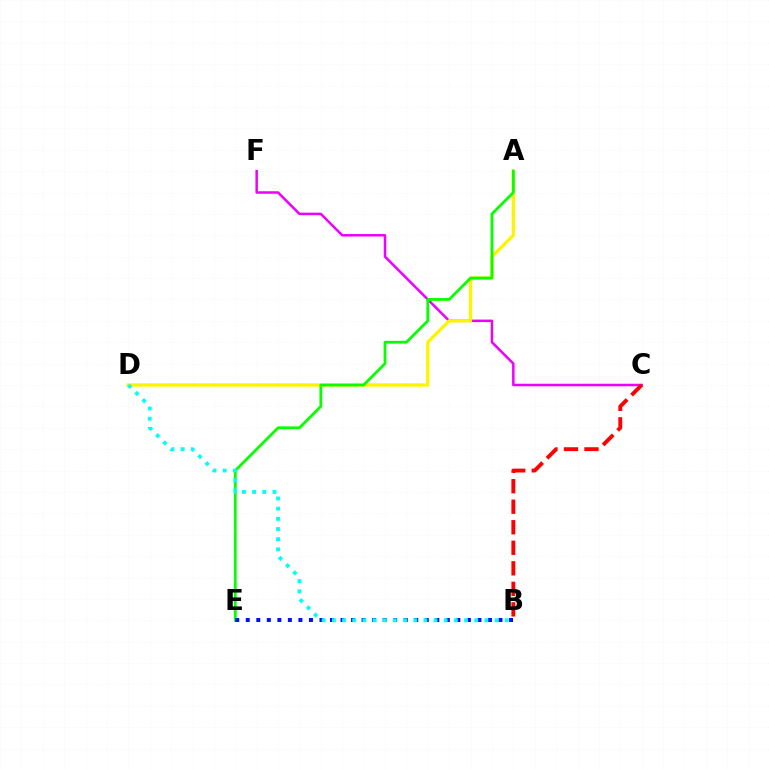{('C', 'F'): [{'color': '#ee00ff', 'line_style': 'solid', 'thickness': 1.81}], ('A', 'D'): [{'color': '#fcf500', 'line_style': 'solid', 'thickness': 2.37}], ('A', 'E'): [{'color': '#08ff00', 'line_style': 'solid', 'thickness': 2.01}], ('B', 'E'): [{'color': '#0010ff', 'line_style': 'dotted', 'thickness': 2.86}], ('B', 'D'): [{'color': '#00fff6', 'line_style': 'dotted', 'thickness': 2.76}], ('B', 'C'): [{'color': '#ff0000', 'line_style': 'dashed', 'thickness': 2.79}]}